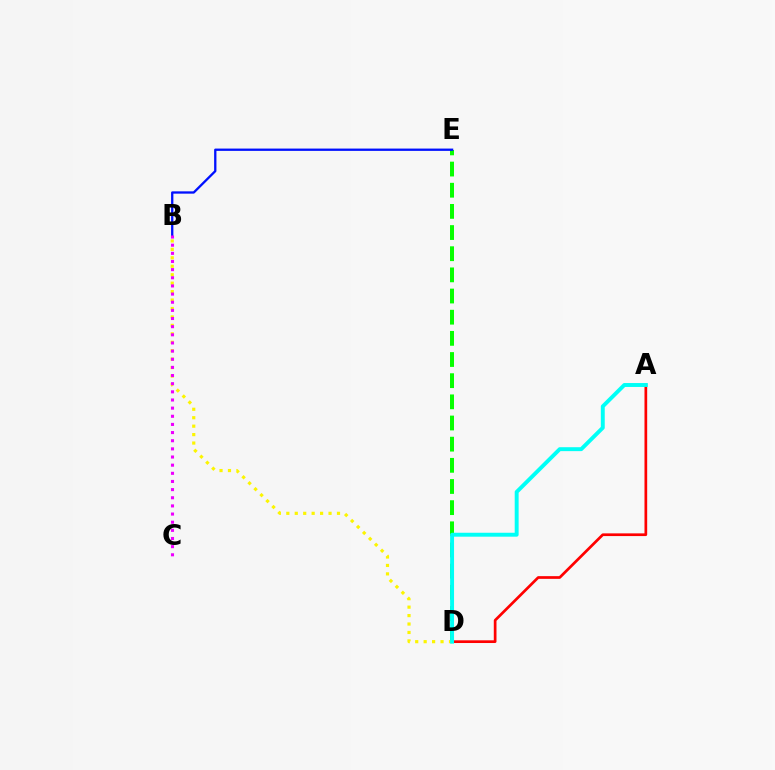{('D', 'E'): [{'color': '#08ff00', 'line_style': 'dashed', 'thickness': 2.87}], ('A', 'D'): [{'color': '#ff0000', 'line_style': 'solid', 'thickness': 1.95}, {'color': '#00fff6', 'line_style': 'solid', 'thickness': 2.82}], ('B', 'D'): [{'color': '#fcf500', 'line_style': 'dotted', 'thickness': 2.29}], ('B', 'E'): [{'color': '#0010ff', 'line_style': 'solid', 'thickness': 1.66}], ('B', 'C'): [{'color': '#ee00ff', 'line_style': 'dotted', 'thickness': 2.21}]}